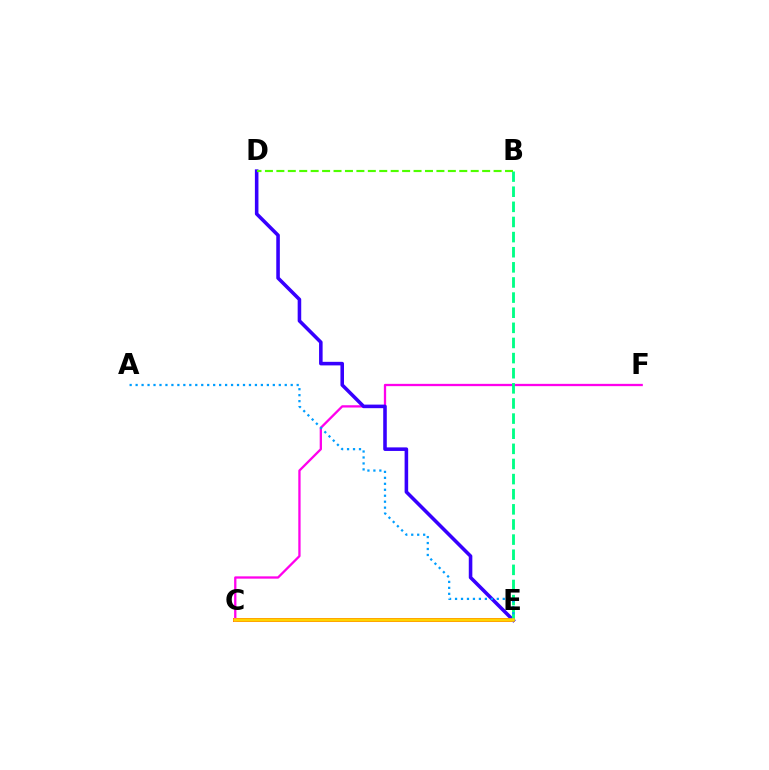{('C', 'E'): [{'color': '#ff0000', 'line_style': 'solid', 'thickness': 2.83}, {'color': '#ffd500', 'line_style': 'solid', 'thickness': 2.56}], ('C', 'F'): [{'color': '#ff00ed', 'line_style': 'solid', 'thickness': 1.66}], ('D', 'E'): [{'color': '#3700ff', 'line_style': 'solid', 'thickness': 2.57}], ('B', 'E'): [{'color': '#00ff86', 'line_style': 'dashed', 'thickness': 2.05}], ('A', 'E'): [{'color': '#009eff', 'line_style': 'dotted', 'thickness': 1.62}], ('B', 'D'): [{'color': '#4fff00', 'line_style': 'dashed', 'thickness': 1.55}]}